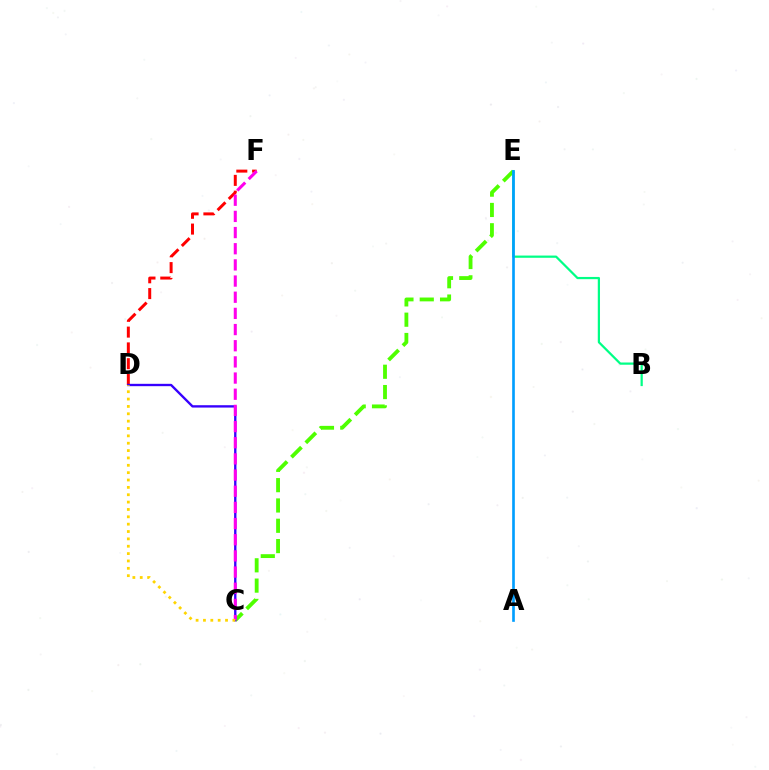{('D', 'F'): [{'color': '#ff0000', 'line_style': 'dashed', 'thickness': 2.15}], ('C', 'E'): [{'color': '#4fff00', 'line_style': 'dashed', 'thickness': 2.76}], ('B', 'E'): [{'color': '#00ff86', 'line_style': 'solid', 'thickness': 1.6}], ('A', 'E'): [{'color': '#009eff', 'line_style': 'solid', 'thickness': 1.91}], ('C', 'D'): [{'color': '#3700ff', 'line_style': 'solid', 'thickness': 1.69}, {'color': '#ffd500', 'line_style': 'dotted', 'thickness': 2.0}], ('C', 'F'): [{'color': '#ff00ed', 'line_style': 'dashed', 'thickness': 2.2}]}